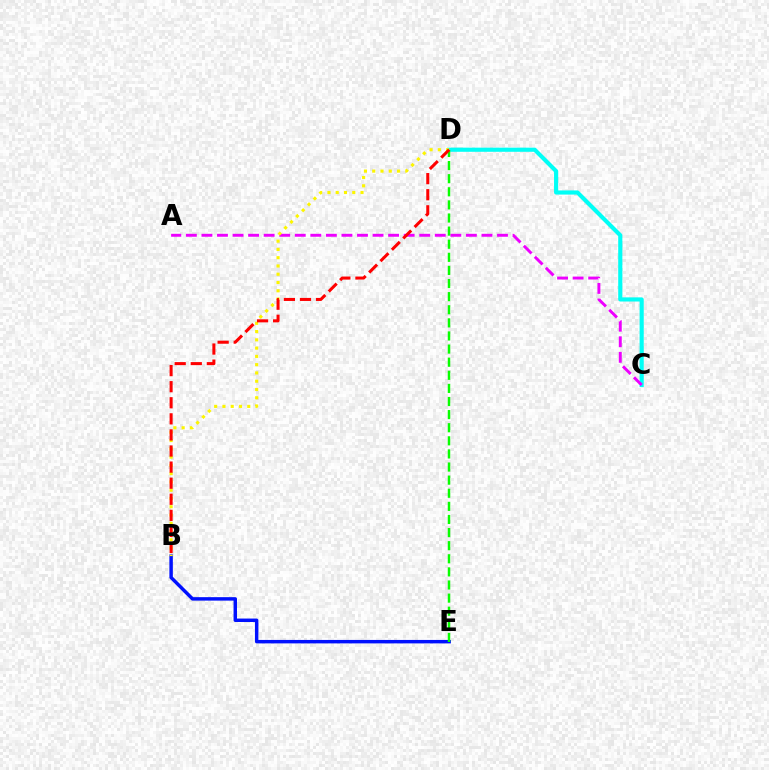{('C', 'D'): [{'color': '#00fff6', 'line_style': 'solid', 'thickness': 2.98}], ('B', 'E'): [{'color': '#0010ff', 'line_style': 'solid', 'thickness': 2.49}], ('A', 'C'): [{'color': '#ee00ff', 'line_style': 'dashed', 'thickness': 2.11}], ('B', 'D'): [{'color': '#fcf500', 'line_style': 'dotted', 'thickness': 2.25}, {'color': '#ff0000', 'line_style': 'dashed', 'thickness': 2.18}], ('D', 'E'): [{'color': '#08ff00', 'line_style': 'dashed', 'thickness': 1.78}]}